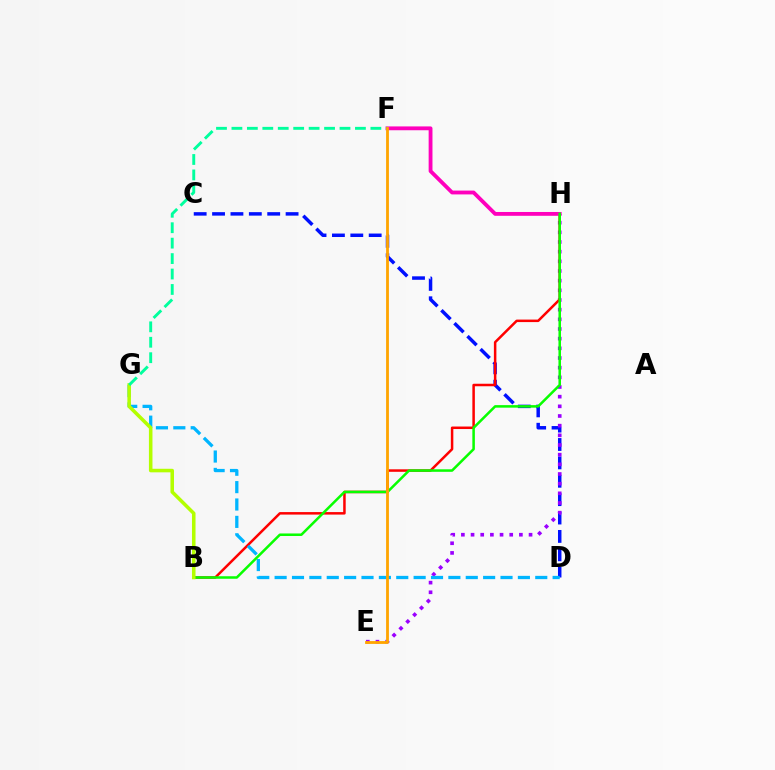{('C', 'D'): [{'color': '#0010ff', 'line_style': 'dashed', 'thickness': 2.5}], ('E', 'H'): [{'color': '#9b00ff', 'line_style': 'dotted', 'thickness': 2.63}], ('B', 'H'): [{'color': '#ff0000', 'line_style': 'solid', 'thickness': 1.8}, {'color': '#08ff00', 'line_style': 'solid', 'thickness': 1.82}], ('D', 'G'): [{'color': '#00b5ff', 'line_style': 'dashed', 'thickness': 2.36}], ('F', 'H'): [{'color': '#ff00bd', 'line_style': 'solid', 'thickness': 2.76}], ('B', 'G'): [{'color': '#b3ff00', 'line_style': 'solid', 'thickness': 2.55}], ('F', 'G'): [{'color': '#00ff9d', 'line_style': 'dashed', 'thickness': 2.1}], ('E', 'F'): [{'color': '#ffa500', 'line_style': 'solid', 'thickness': 2.03}]}